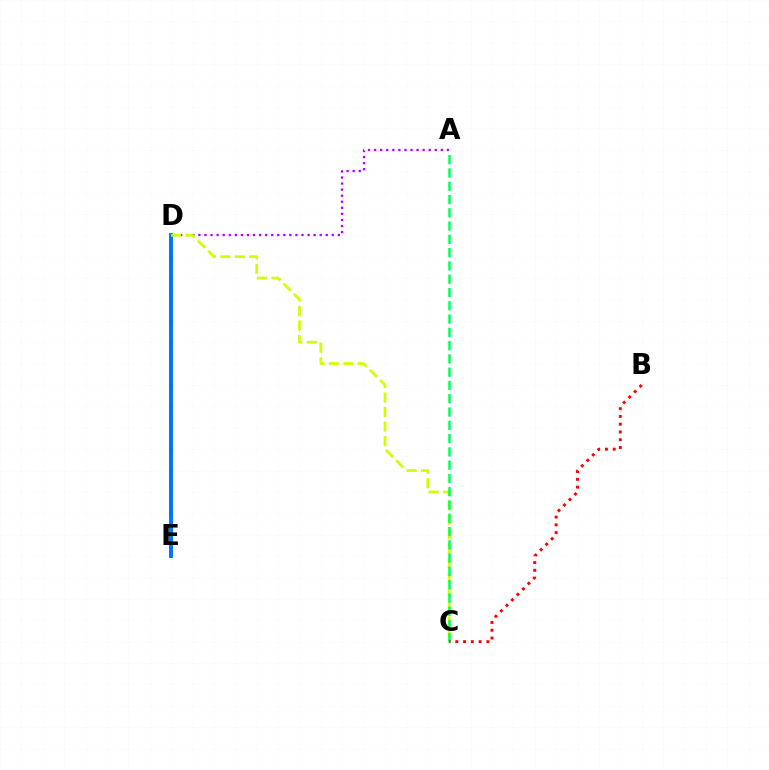{('A', 'D'): [{'color': '#b900ff', 'line_style': 'dotted', 'thickness': 1.65}], ('D', 'E'): [{'color': '#0074ff', 'line_style': 'solid', 'thickness': 2.85}], ('C', 'D'): [{'color': '#d1ff00', 'line_style': 'dashed', 'thickness': 1.97}], ('A', 'C'): [{'color': '#00ff5c', 'line_style': 'dashed', 'thickness': 1.8}], ('B', 'C'): [{'color': '#ff0000', 'line_style': 'dotted', 'thickness': 2.11}]}